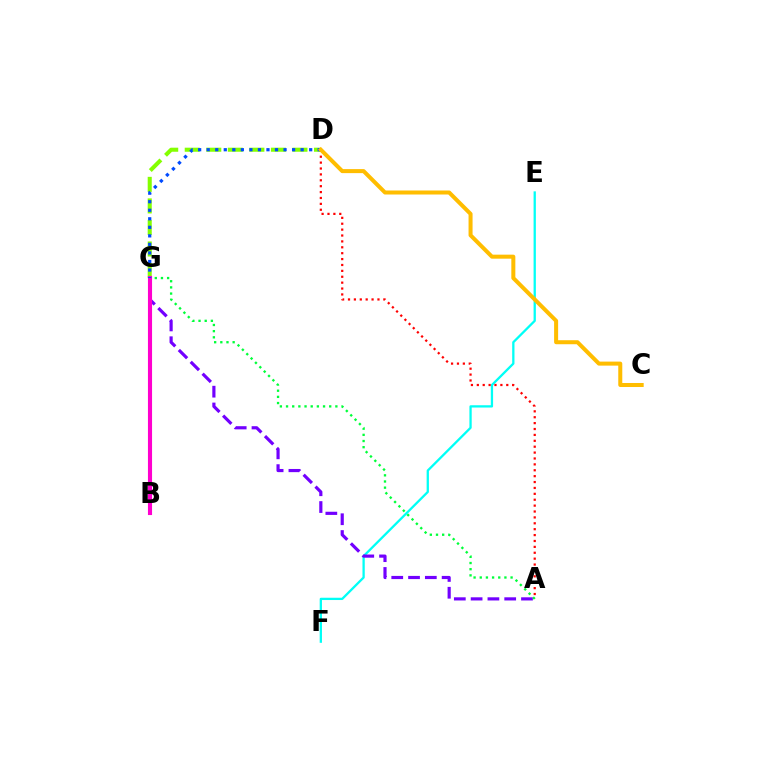{('E', 'F'): [{'color': '#00fff6', 'line_style': 'solid', 'thickness': 1.65}], ('A', 'D'): [{'color': '#ff0000', 'line_style': 'dotted', 'thickness': 1.6}], ('A', 'G'): [{'color': '#7200ff', 'line_style': 'dashed', 'thickness': 2.28}, {'color': '#00ff39', 'line_style': 'dotted', 'thickness': 1.68}], ('D', 'G'): [{'color': '#84ff00', 'line_style': 'dashed', 'thickness': 2.93}, {'color': '#004bff', 'line_style': 'dotted', 'thickness': 2.32}], ('B', 'G'): [{'color': '#ff00cf', 'line_style': 'solid', 'thickness': 2.96}], ('C', 'D'): [{'color': '#ffbd00', 'line_style': 'solid', 'thickness': 2.89}]}